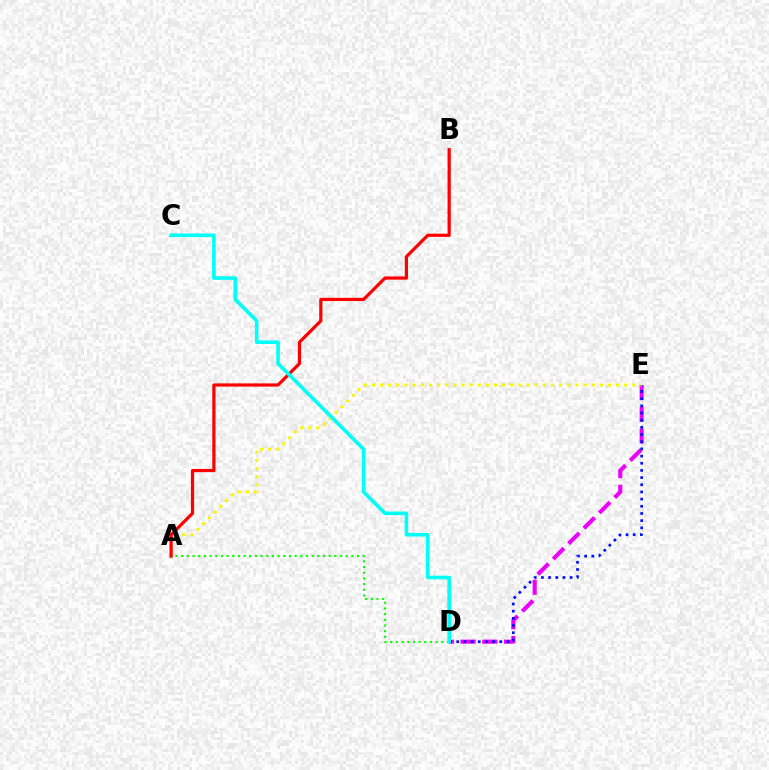{('D', 'E'): [{'color': '#ee00ff', 'line_style': 'dashed', 'thickness': 2.95}, {'color': '#0010ff', 'line_style': 'dotted', 'thickness': 1.95}], ('A', 'D'): [{'color': '#08ff00', 'line_style': 'dotted', 'thickness': 1.54}], ('A', 'E'): [{'color': '#fcf500', 'line_style': 'dotted', 'thickness': 2.21}], ('A', 'B'): [{'color': '#ff0000', 'line_style': 'solid', 'thickness': 2.3}], ('C', 'D'): [{'color': '#00fff6', 'line_style': 'solid', 'thickness': 2.59}]}